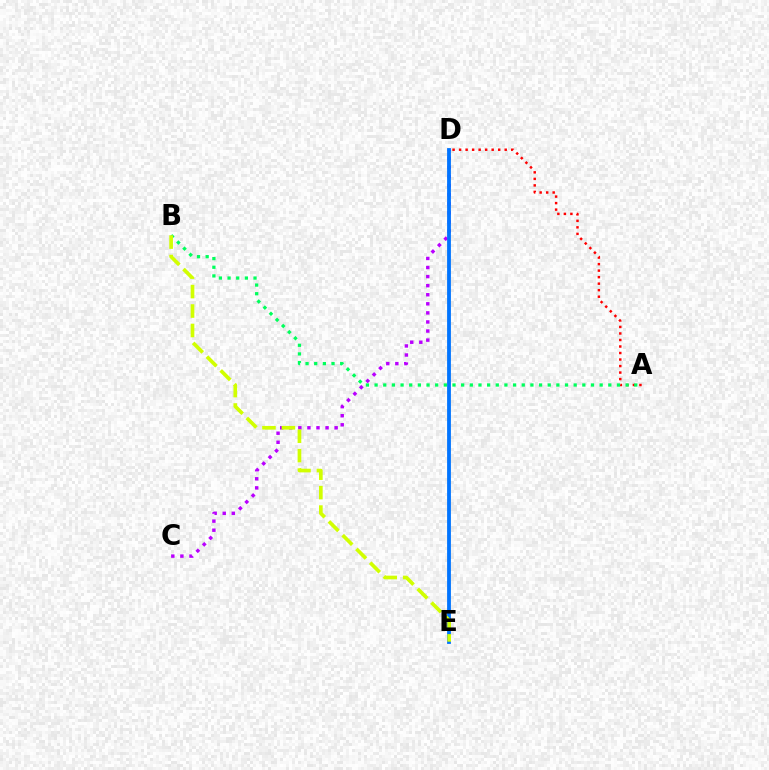{('C', 'D'): [{'color': '#b900ff', 'line_style': 'dotted', 'thickness': 2.47}], ('D', 'E'): [{'color': '#0074ff', 'line_style': 'solid', 'thickness': 2.74}], ('A', 'D'): [{'color': '#ff0000', 'line_style': 'dotted', 'thickness': 1.77}], ('A', 'B'): [{'color': '#00ff5c', 'line_style': 'dotted', 'thickness': 2.35}], ('B', 'E'): [{'color': '#d1ff00', 'line_style': 'dashed', 'thickness': 2.64}]}